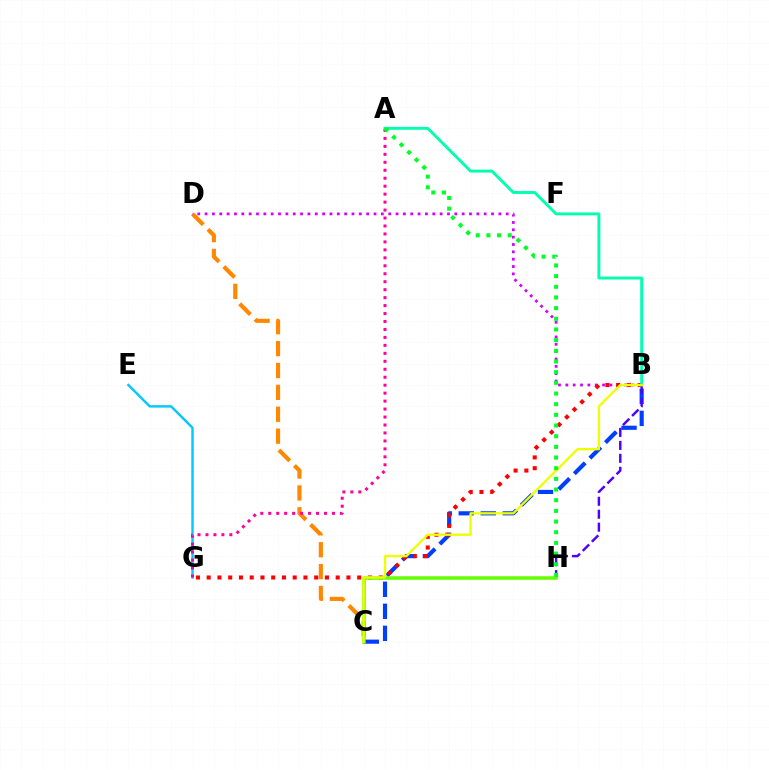{('C', 'D'): [{'color': '#ff8800', 'line_style': 'dashed', 'thickness': 2.97}], ('B', 'C'): [{'color': '#003fff', 'line_style': 'dashed', 'thickness': 2.99}, {'color': '#eeff00', 'line_style': 'solid', 'thickness': 1.69}], ('E', 'G'): [{'color': '#00c7ff', 'line_style': 'solid', 'thickness': 1.72}], ('B', 'D'): [{'color': '#d600ff', 'line_style': 'dotted', 'thickness': 2.0}], ('B', 'G'): [{'color': '#ff0000', 'line_style': 'dotted', 'thickness': 2.92}], ('B', 'H'): [{'color': '#4f00ff', 'line_style': 'dashed', 'thickness': 1.76}], ('A', 'B'): [{'color': '#00ffaf', 'line_style': 'solid', 'thickness': 2.09}], ('A', 'G'): [{'color': '#ff00a0', 'line_style': 'dotted', 'thickness': 2.16}], ('C', 'H'): [{'color': '#66ff00', 'line_style': 'solid', 'thickness': 2.53}], ('A', 'H'): [{'color': '#00ff27', 'line_style': 'dotted', 'thickness': 2.9}]}